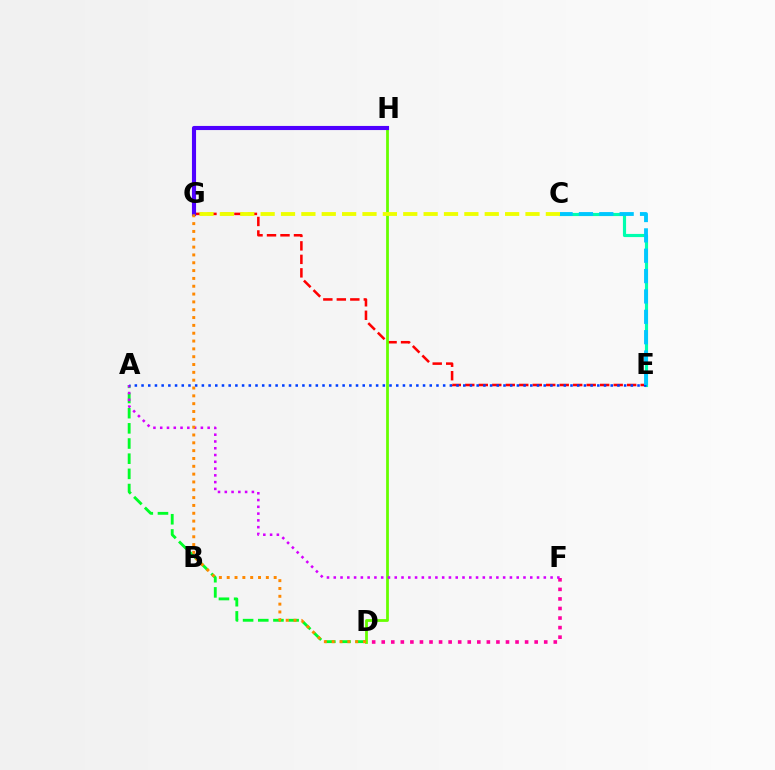{('D', 'F'): [{'color': '#ff00a0', 'line_style': 'dotted', 'thickness': 2.6}], ('E', 'G'): [{'color': '#ff0000', 'line_style': 'dashed', 'thickness': 1.83}], ('C', 'E'): [{'color': '#00ffaf', 'line_style': 'solid', 'thickness': 2.27}, {'color': '#00c7ff', 'line_style': 'dashed', 'thickness': 2.77}], ('D', 'H'): [{'color': '#66ff00', 'line_style': 'solid', 'thickness': 2.0}], ('A', 'D'): [{'color': '#00ff27', 'line_style': 'dashed', 'thickness': 2.06}], ('A', 'F'): [{'color': '#d600ff', 'line_style': 'dotted', 'thickness': 1.84}], ('C', 'G'): [{'color': '#eeff00', 'line_style': 'dashed', 'thickness': 2.77}], ('A', 'E'): [{'color': '#003fff', 'line_style': 'dotted', 'thickness': 1.82}], ('G', 'H'): [{'color': '#4f00ff', 'line_style': 'solid', 'thickness': 2.96}], ('D', 'G'): [{'color': '#ff8800', 'line_style': 'dotted', 'thickness': 2.13}]}